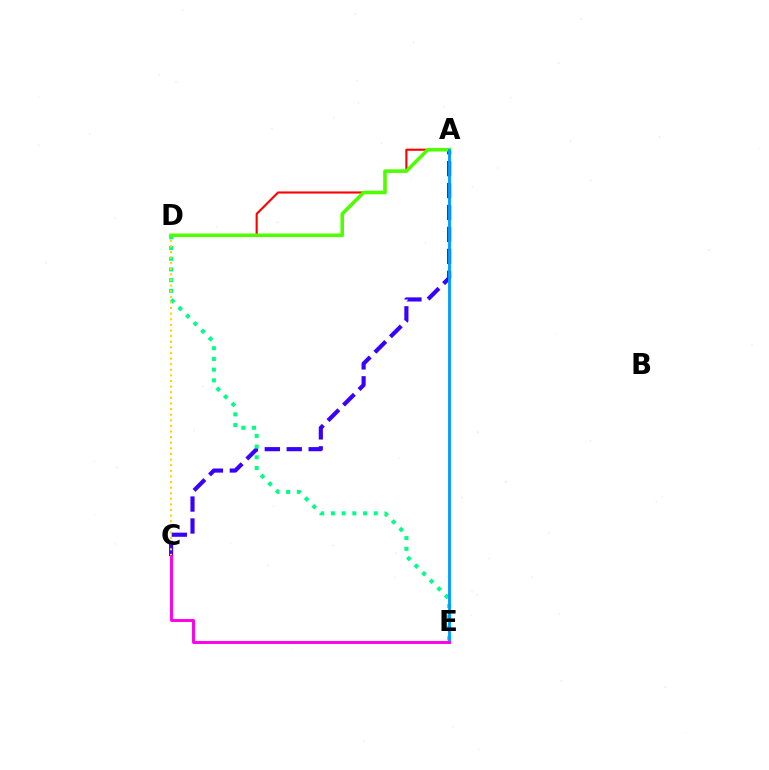{('A', 'C'): [{'color': '#3700ff', 'line_style': 'dashed', 'thickness': 2.98}], ('D', 'E'): [{'color': '#00ff86', 'line_style': 'dotted', 'thickness': 2.91}], ('A', 'D'): [{'color': '#ff0000', 'line_style': 'solid', 'thickness': 1.53}, {'color': '#4fff00', 'line_style': 'solid', 'thickness': 2.57}], ('C', 'D'): [{'color': '#ffd500', 'line_style': 'dotted', 'thickness': 1.52}], ('A', 'E'): [{'color': '#009eff', 'line_style': 'solid', 'thickness': 2.06}], ('C', 'E'): [{'color': '#ff00ed', 'line_style': 'solid', 'thickness': 2.12}]}